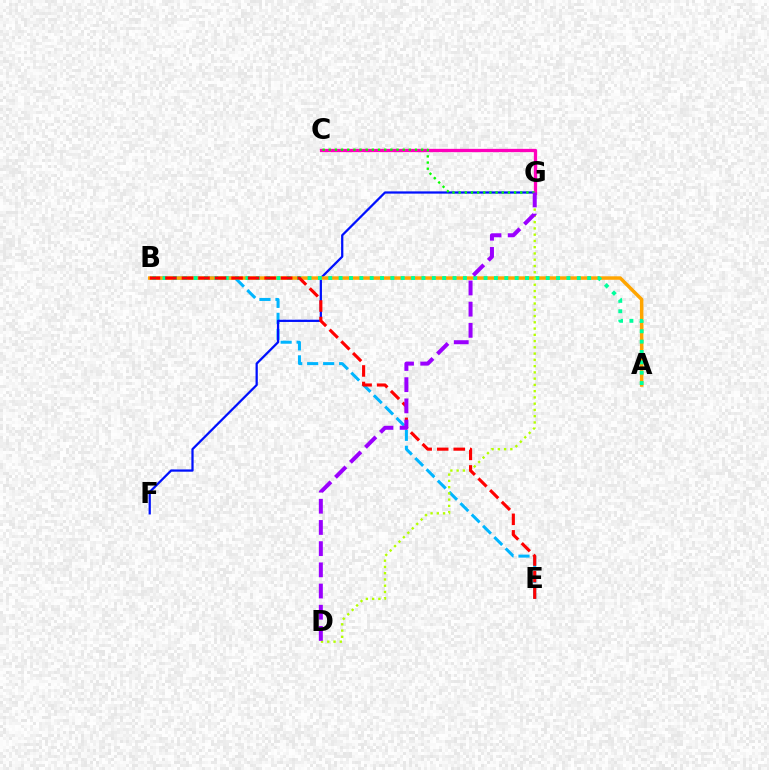{('B', 'E'): [{'color': '#00b5ff', 'line_style': 'dashed', 'thickness': 2.17}, {'color': '#ff0000', 'line_style': 'dashed', 'thickness': 2.25}], ('F', 'G'): [{'color': '#0010ff', 'line_style': 'solid', 'thickness': 1.62}], ('C', 'G'): [{'color': '#ff00bd', 'line_style': 'solid', 'thickness': 2.38}, {'color': '#08ff00', 'line_style': 'dotted', 'thickness': 1.67}], ('A', 'B'): [{'color': '#ffa500', 'line_style': 'solid', 'thickness': 2.52}, {'color': '#00ff9d', 'line_style': 'dotted', 'thickness': 2.81}], ('D', 'G'): [{'color': '#b3ff00', 'line_style': 'dotted', 'thickness': 1.7}, {'color': '#9b00ff', 'line_style': 'dashed', 'thickness': 2.88}]}